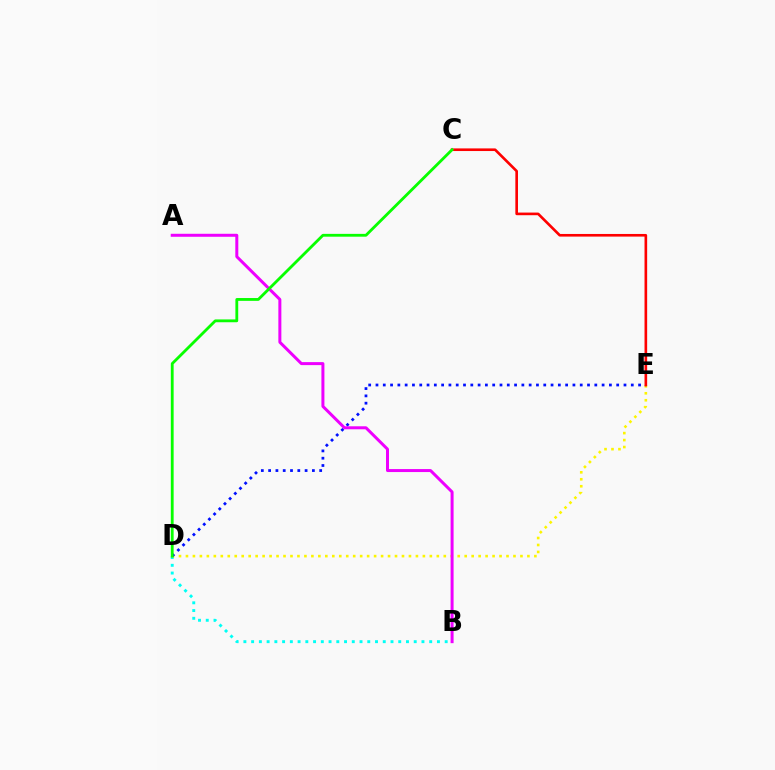{('B', 'D'): [{'color': '#00fff6', 'line_style': 'dotted', 'thickness': 2.1}], ('D', 'E'): [{'color': '#fcf500', 'line_style': 'dotted', 'thickness': 1.89}, {'color': '#0010ff', 'line_style': 'dotted', 'thickness': 1.98}], ('C', 'E'): [{'color': '#ff0000', 'line_style': 'solid', 'thickness': 1.9}], ('A', 'B'): [{'color': '#ee00ff', 'line_style': 'solid', 'thickness': 2.16}], ('C', 'D'): [{'color': '#08ff00', 'line_style': 'solid', 'thickness': 2.03}]}